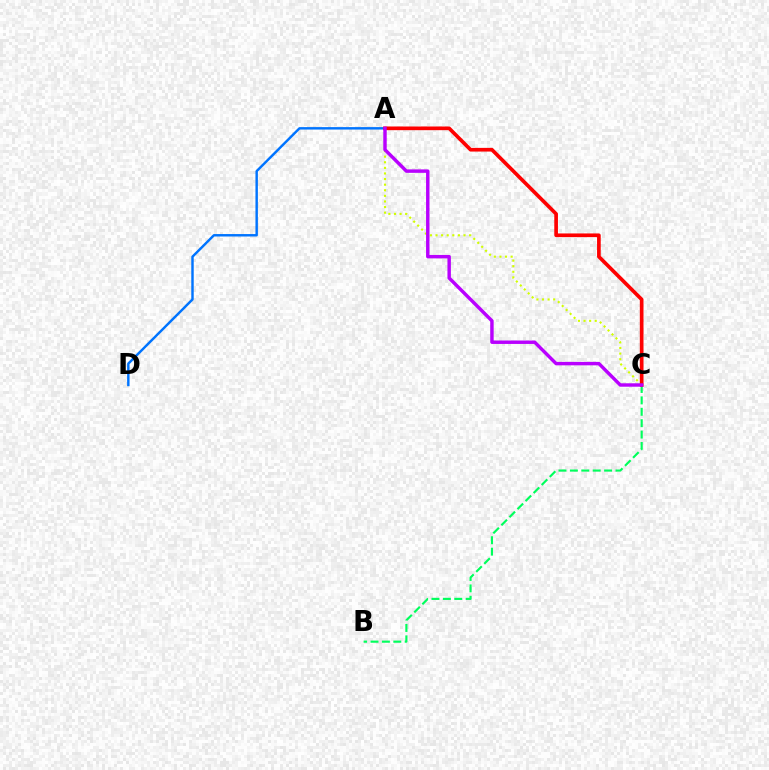{('B', 'C'): [{'color': '#00ff5c', 'line_style': 'dashed', 'thickness': 1.55}], ('A', 'D'): [{'color': '#0074ff', 'line_style': 'solid', 'thickness': 1.76}], ('A', 'C'): [{'color': '#d1ff00', 'line_style': 'dotted', 'thickness': 1.52}, {'color': '#ff0000', 'line_style': 'solid', 'thickness': 2.65}, {'color': '#b900ff', 'line_style': 'solid', 'thickness': 2.47}]}